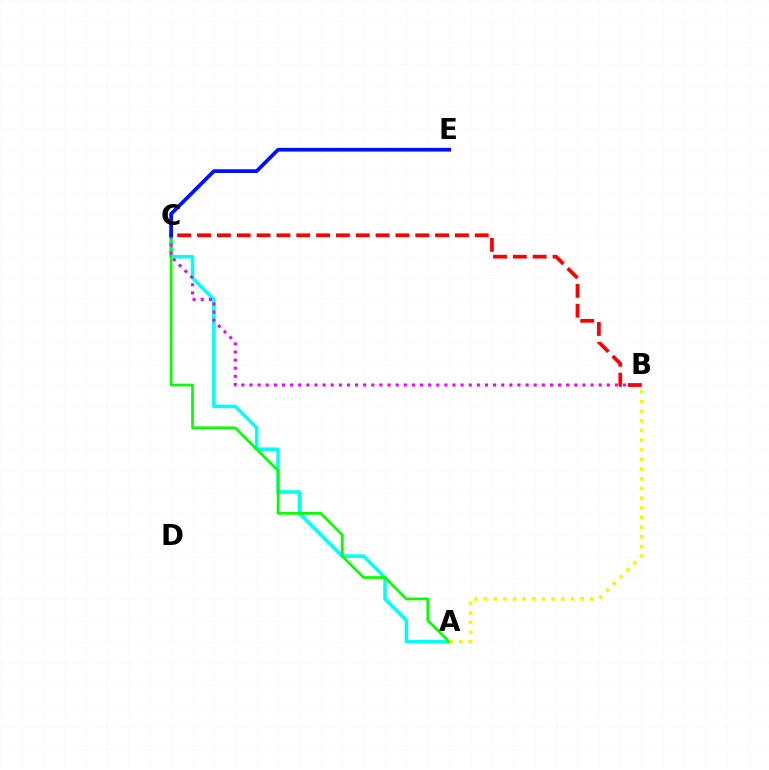{('A', 'C'): [{'color': '#00fff6', 'line_style': 'solid', 'thickness': 2.52}, {'color': '#08ff00', 'line_style': 'solid', 'thickness': 1.95}], ('B', 'C'): [{'color': '#ee00ff', 'line_style': 'dotted', 'thickness': 2.21}, {'color': '#ff0000', 'line_style': 'dashed', 'thickness': 2.69}], ('A', 'B'): [{'color': '#fcf500', 'line_style': 'dotted', 'thickness': 2.62}], ('C', 'E'): [{'color': '#0010ff', 'line_style': 'solid', 'thickness': 2.69}]}